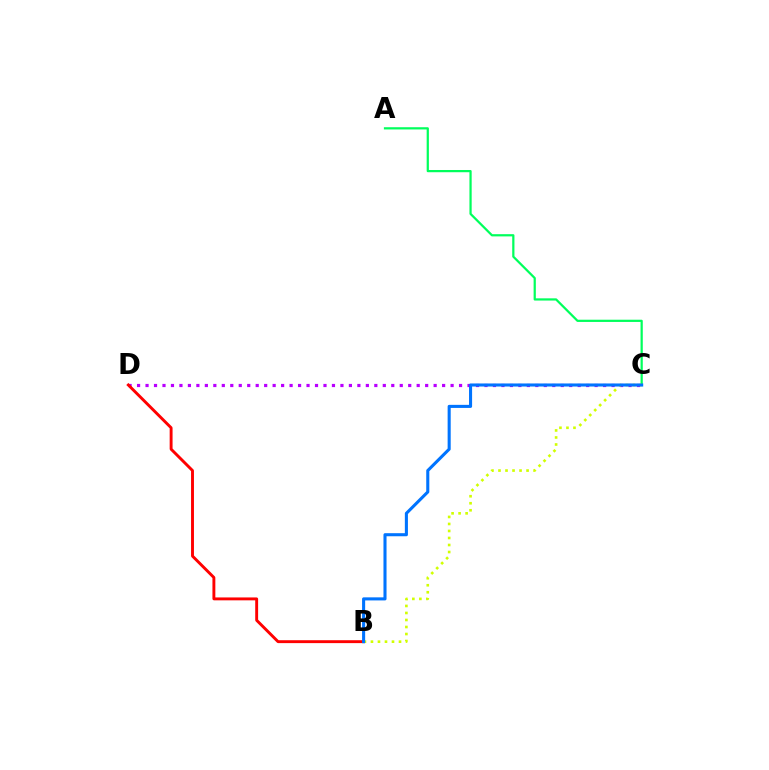{('A', 'C'): [{'color': '#00ff5c', 'line_style': 'solid', 'thickness': 1.6}], ('C', 'D'): [{'color': '#b900ff', 'line_style': 'dotted', 'thickness': 2.3}], ('B', 'D'): [{'color': '#ff0000', 'line_style': 'solid', 'thickness': 2.09}], ('B', 'C'): [{'color': '#d1ff00', 'line_style': 'dotted', 'thickness': 1.91}, {'color': '#0074ff', 'line_style': 'solid', 'thickness': 2.21}]}